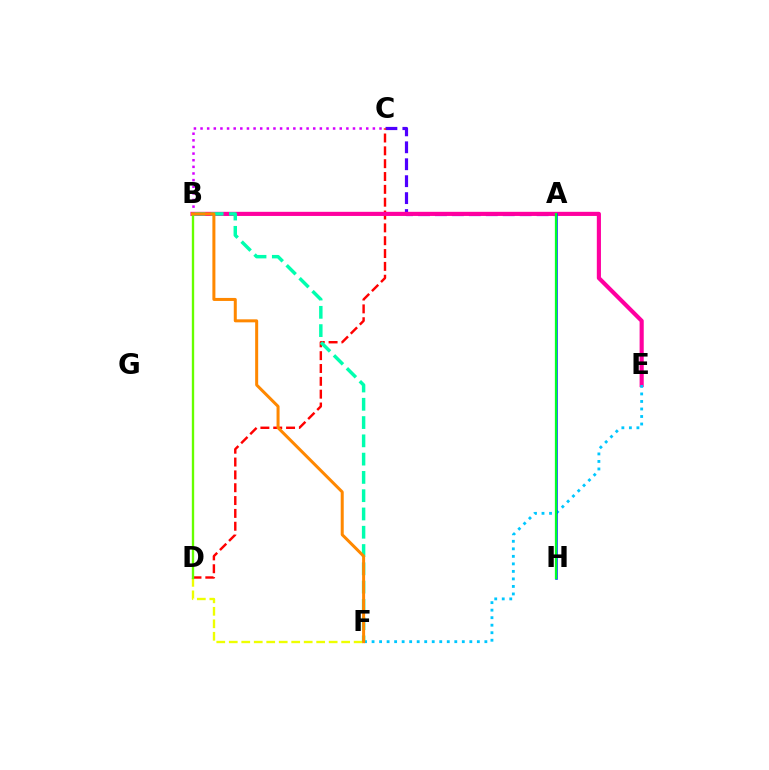{('D', 'F'): [{'color': '#eeff00', 'line_style': 'dashed', 'thickness': 1.7}], ('A', 'C'): [{'color': '#4f00ff', 'line_style': 'dashed', 'thickness': 2.3}], ('C', 'D'): [{'color': '#ff0000', 'line_style': 'dashed', 'thickness': 1.74}], ('B', 'E'): [{'color': '#ff00a0', 'line_style': 'solid', 'thickness': 2.98}], ('E', 'F'): [{'color': '#00c7ff', 'line_style': 'dotted', 'thickness': 2.04}], ('B', 'F'): [{'color': '#00ffaf', 'line_style': 'dashed', 'thickness': 2.48}, {'color': '#ff8800', 'line_style': 'solid', 'thickness': 2.17}], ('B', 'C'): [{'color': '#d600ff', 'line_style': 'dotted', 'thickness': 1.8}], ('A', 'H'): [{'color': '#003fff', 'line_style': 'solid', 'thickness': 1.86}, {'color': '#00ff27', 'line_style': 'solid', 'thickness': 1.62}], ('B', 'D'): [{'color': '#66ff00', 'line_style': 'solid', 'thickness': 1.7}]}